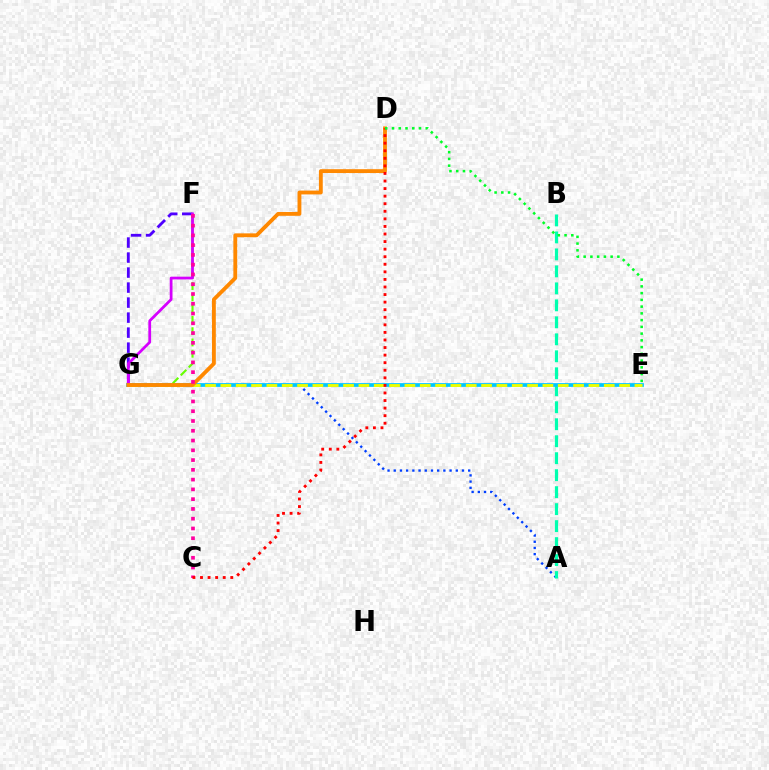{('A', 'G'): [{'color': '#003fff', 'line_style': 'dotted', 'thickness': 1.69}], ('A', 'B'): [{'color': '#00ffaf', 'line_style': 'dashed', 'thickness': 2.31}], ('F', 'G'): [{'color': '#4f00ff', 'line_style': 'dashed', 'thickness': 2.04}, {'color': '#66ff00', 'line_style': 'dashed', 'thickness': 1.53}, {'color': '#d600ff', 'line_style': 'solid', 'thickness': 1.99}], ('E', 'G'): [{'color': '#00c7ff', 'line_style': 'solid', 'thickness': 2.68}, {'color': '#eeff00', 'line_style': 'dashed', 'thickness': 2.08}], ('D', 'G'): [{'color': '#ff8800', 'line_style': 'solid', 'thickness': 2.76}], ('C', 'F'): [{'color': '#ff00a0', 'line_style': 'dotted', 'thickness': 2.65}], ('C', 'D'): [{'color': '#ff0000', 'line_style': 'dotted', 'thickness': 2.06}], ('D', 'E'): [{'color': '#00ff27', 'line_style': 'dotted', 'thickness': 1.83}]}